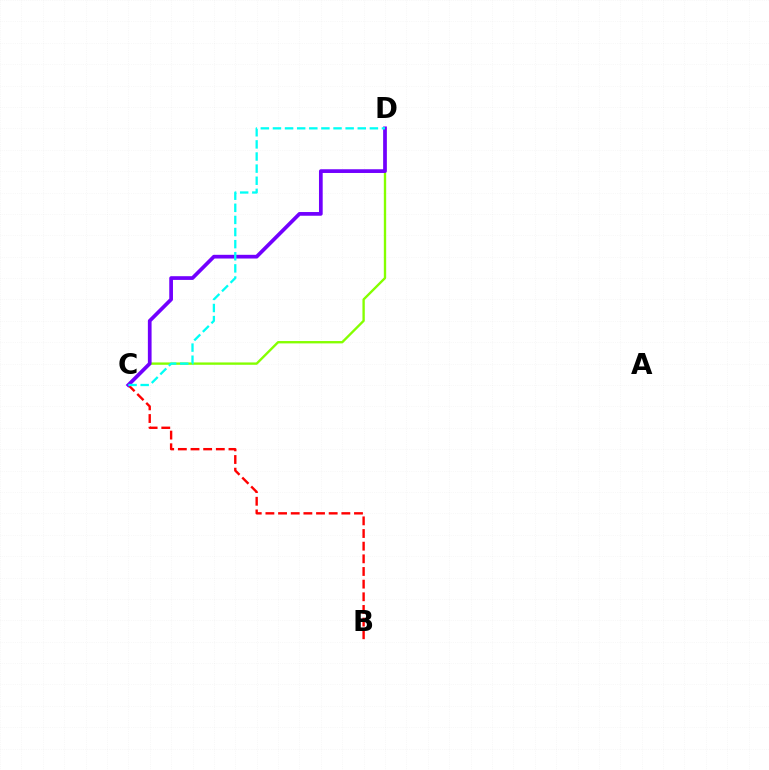{('B', 'C'): [{'color': '#ff0000', 'line_style': 'dashed', 'thickness': 1.72}], ('C', 'D'): [{'color': '#84ff00', 'line_style': 'solid', 'thickness': 1.69}, {'color': '#7200ff', 'line_style': 'solid', 'thickness': 2.67}, {'color': '#00fff6', 'line_style': 'dashed', 'thickness': 1.65}]}